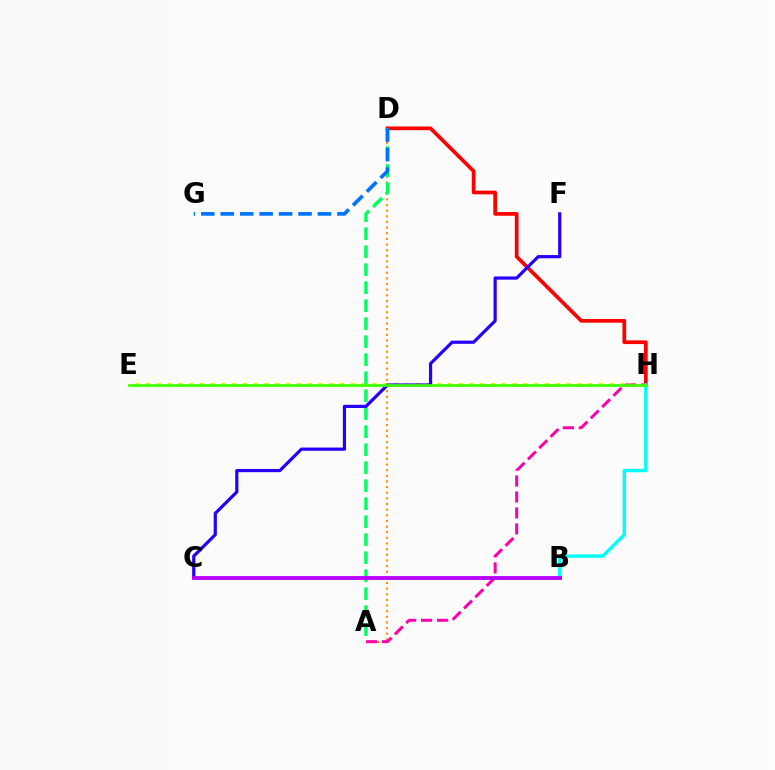{('E', 'H'): [{'color': '#d1ff00', 'line_style': 'dotted', 'thickness': 2.93}, {'color': '#3dff00', 'line_style': 'solid', 'thickness': 1.95}], ('D', 'H'): [{'color': '#ff0000', 'line_style': 'solid', 'thickness': 2.67}], ('A', 'D'): [{'color': '#ff9400', 'line_style': 'dotted', 'thickness': 1.53}, {'color': '#00ff5c', 'line_style': 'dashed', 'thickness': 2.45}], ('A', 'H'): [{'color': '#ff00ac', 'line_style': 'dashed', 'thickness': 2.17}], ('B', 'H'): [{'color': '#00fff6', 'line_style': 'solid', 'thickness': 2.44}], ('C', 'F'): [{'color': '#2500ff', 'line_style': 'solid', 'thickness': 2.3}], ('B', 'C'): [{'color': '#b900ff', 'line_style': 'solid', 'thickness': 2.76}], ('D', 'G'): [{'color': '#0074ff', 'line_style': 'dashed', 'thickness': 2.64}]}